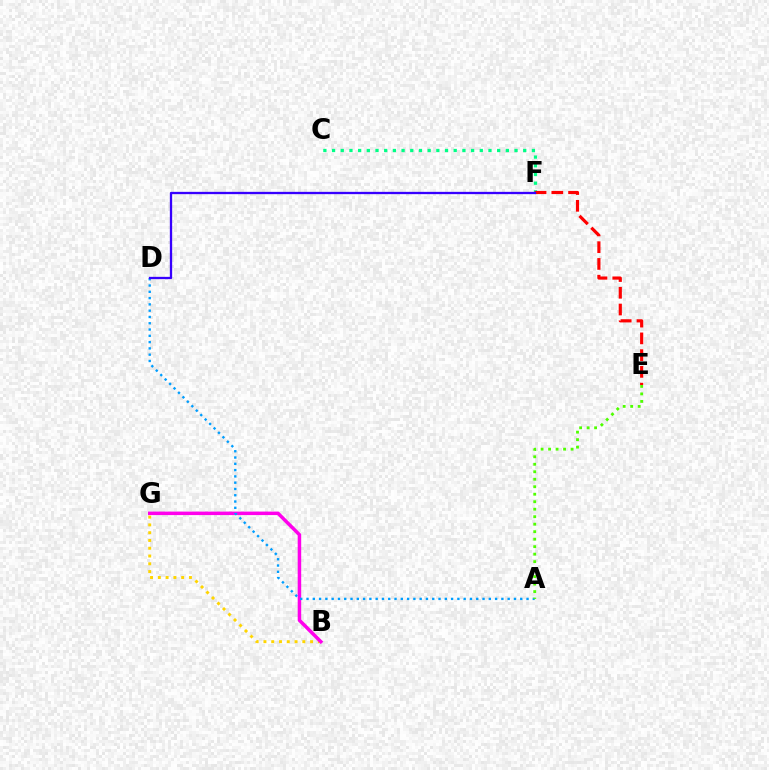{('B', 'G'): [{'color': '#ffd500', 'line_style': 'dotted', 'thickness': 2.11}, {'color': '#ff00ed', 'line_style': 'solid', 'thickness': 2.52}], ('C', 'F'): [{'color': '#00ff86', 'line_style': 'dotted', 'thickness': 2.36}], ('E', 'F'): [{'color': '#ff0000', 'line_style': 'dashed', 'thickness': 2.27}], ('A', 'D'): [{'color': '#009eff', 'line_style': 'dotted', 'thickness': 1.71}], ('A', 'E'): [{'color': '#4fff00', 'line_style': 'dotted', 'thickness': 2.04}], ('D', 'F'): [{'color': '#3700ff', 'line_style': 'solid', 'thickness': 1.66}]}